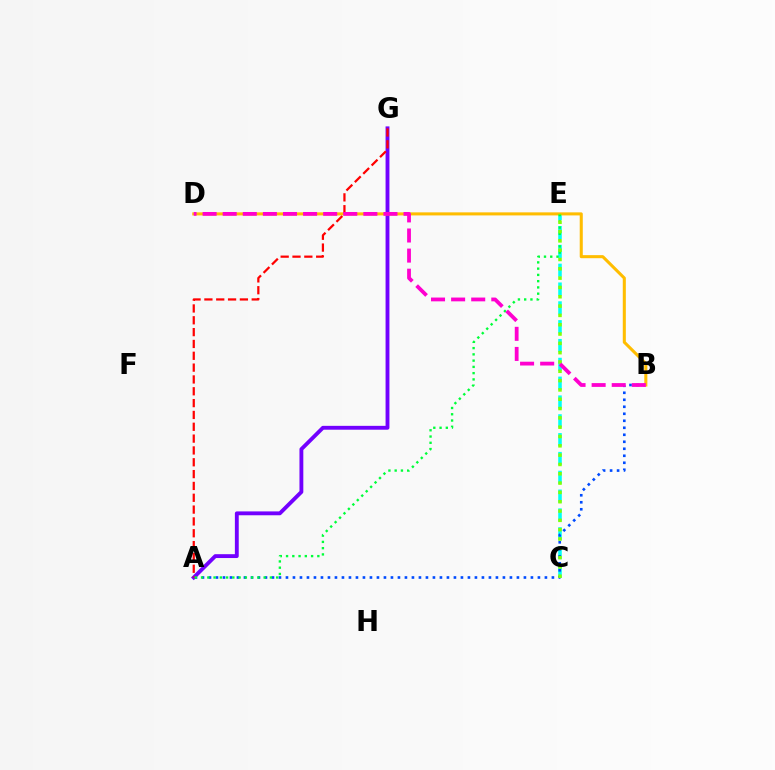{('C', 'E'): [{'color': '#00fff6', 'line_style': 'dashed', 'thickness': 2.56}, {'color': '#84ff00', 'line_style': 'dotted', 'thickness': 2.53}], ('A', 'B'): [{'color': '#004bff', 'line_style': 'dotted', 'thickness': 1.9}], ('A', 'G'): [{'color': '#7200ff', 'line_style': 'solid', 'thickness': 2.78}, {'color': '#ff0000', 'line_style': 'dashed', 'thickness': 1.61}], ('B', 'D'): [{'color': '#ffbd00', 'line_style': 'solid', 'thickness': 2.2}, {'color': '#ff00cf', 'line_style': 'dashed', 'thickness': 2.73}], ('A', 'E'): [{'color': '#00ff39', 'line_style': 'dotted', 'thickness': 1.7}]}